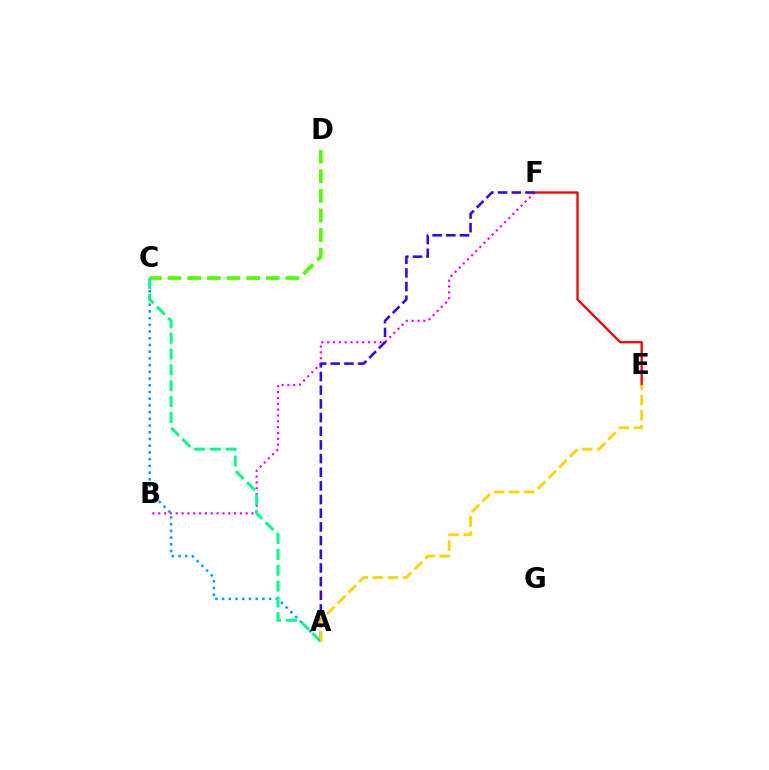{('A', 'C'): [{'color': '#009eff', 'line_style': 'dotted', 'thickness': 1.82}, {'color': '#00ff86', 'line_style': 'dashed', 'thickness': 2.15}], ('B', 'F'): [{'color': '#ff00ed', 'line_style': 'dotted', 'thickness': 1.58}], ('C', 'D'): [{'color': '#4fff00', 'line_style': 'dashed', 'thickness': 2.67}], ('E', 'F'): [{'color': '#ff0000', 'line_style': 'solid', 'thickness': 1.68}], ('A', 'F'): [{'color': '#3700ff', 'line_style': 'dashed', 'thickness': 1.86}], ('A', 'E'): [{'color': '#ffd500', 'line_style': 'dashed', 'thickness': 2.06}]}